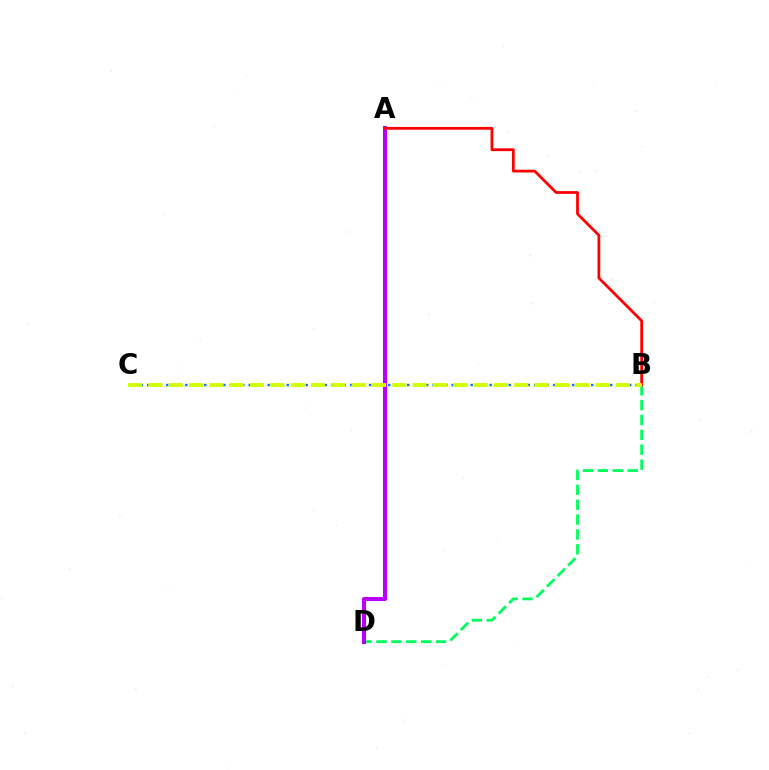{('B', 'D'): [{'color': '#00ff5c', 'line_style': 'dashed', 'thickness': 2.02}], ('A', 'D'): [{'color': '#b900ff', 'line_style': 'solid', 'thickness': 2.94}], ('A', 'B'): [{'color': '#ff0000', 'line_style': 'solid', 'thickness': 1.99}], ('B', 'C'): [{'color': '#0074ff', 'line_style': 'dotted', 'thickness': 1.72}, {'color': '#d1ff00', 'line_style': 'dashed', 'thickness': 2.76}]}